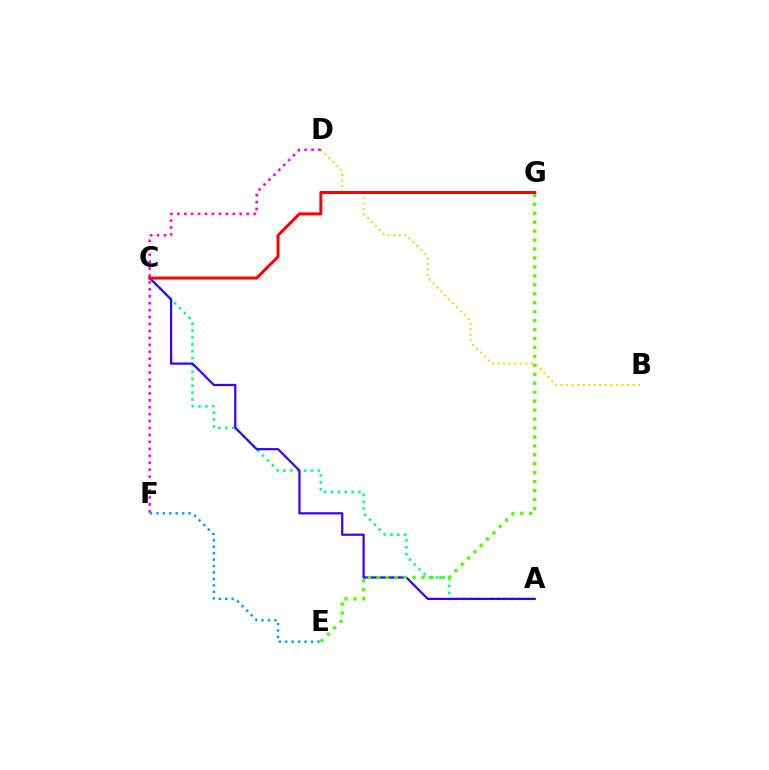{('A', 'C'): [{'color': '#00ff86', 'line_style': 'dotted', 'thickness': 1.87}, {'color': '#3700ff', 'line_style': 'solid', 'thickness': 1.6}], ('B', 'D'): [{'color': '#ffd500', 'line_style': 'dotted', 'thickness': 1.5}], ('E', 'F'): [{'color': '#009eff', 'line_style': 'dotted', 'thickness': 1.75}], ('D', 'F'): [{'color': '#ff00ed', 'line_style': 'dotted', 'thickness': 1.88}], ('E', 'G'): [{'color': '#4fff00', 'line_style': 'dotted', 'thickness': 2.43}], ('C', 'G'): [{'color': '#ff0000', 'line_style': 'solid', 'thickness': 2.15}]}